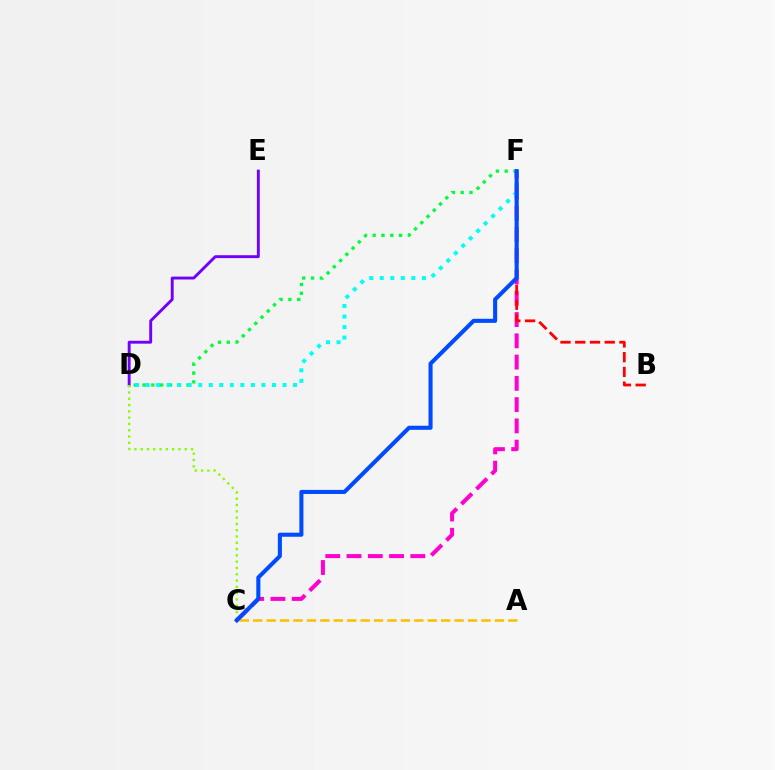{('D', 'F'): [{'color': '#00ff39', 'line_style': 'dotted', 'thickness': 2.39}, {'color': '#00fff6', 'line_style': 'dotted', 'thickness': 2.86}], ('D', 'E'): [{'color': '#7200ff', 'line_style': 'solid', 'thickness': 2.09}], ('C', 'D'): [{'color': '#84ff00', 'line_style': 'dotted', 'thickness': 1.71}], ('C', 'F'): [{'color': '#ff00cf', 'line_style': 'dashed', 'thickness': 2.89}, {'color': '#004bff', 'line_style': 'solid', 'thickness': 2.93}], ('B', 'F'): [{'color': '#ff0000', 'line_style': 'dashed', 'thickness': 2.0}], ('A', 'C'): [{'color': '#ffbd00', 'line_style': 'dashed', 'thickness': 1.82}]}